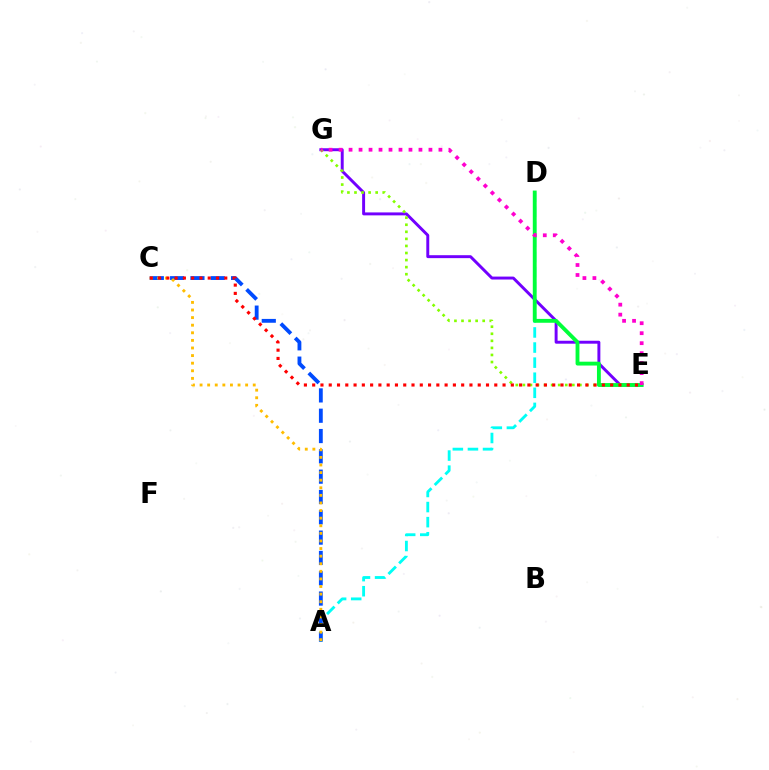{('A', 'D'): [{'color': '#00fff6', 'line_style': 'dashed', 'thickness': 2.05}], ('E', 'G'): [{'color': '#7200ff', 'line_style': 'solid', 'thickness': 2.12}, {'color': '#84ff00', 'line_style': 'dotted', 'thickness': 1.92}, {'color': '#ff00cf', 'line_style': 'dotted', 'thickness': 2.71}], ('A', 'C'): [{'color': '#004bff', 'line_style': 'dashed', 'thickness': 2.76}, {'color': '#ffbd00', 'line_style': 'dotted', 'thickness': 2.06}], ('D', 'E'): [{'color': '#00ff39', 'line_style': 'solid', 'thickness': 2.77}], ('C', 'E'): [{'color': '#ff0000', 'line_style': 'dotted', 'thickness': 2.25}]}